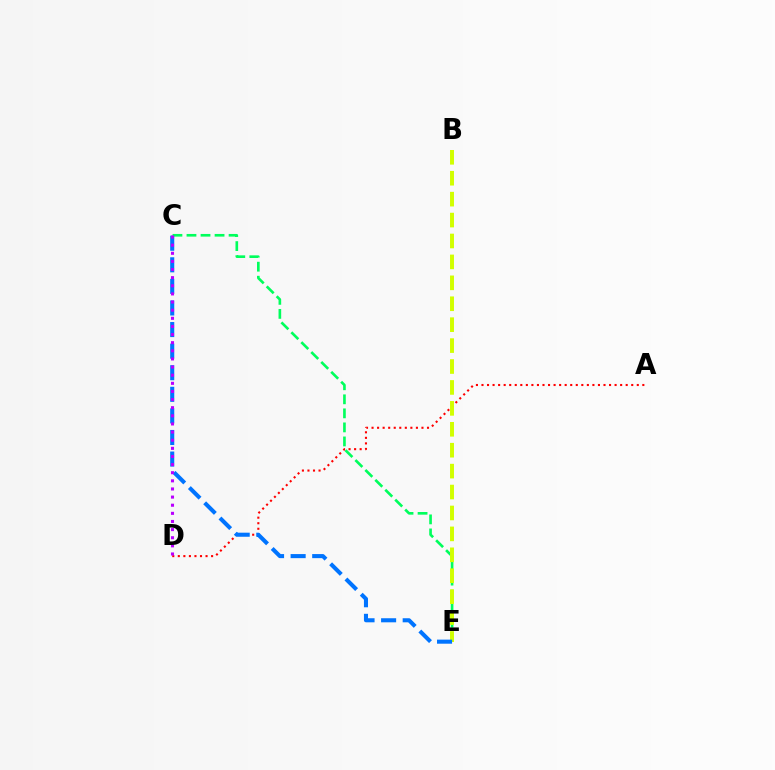{('C', 'E'): [{'color': '#00ff5c', 'line_style': 'dashed', 'thickness': 1.91}, {'color': '#0074ff', 'line_style': 'dashed', 'thickness': 2.93}], ('A', 'D'): [{'color': '#ff0000', 'line_style': 'dotted', 'thickness': 1.51}], ('B', 'E'): [{'color': '#d1ff00', 'line_style': 'dashed', 'thickness': 2.84}], ('C', 'D'): [{'color': '#b900ff', 'line_style': 'dotted', 'thickness': 2.21}]}